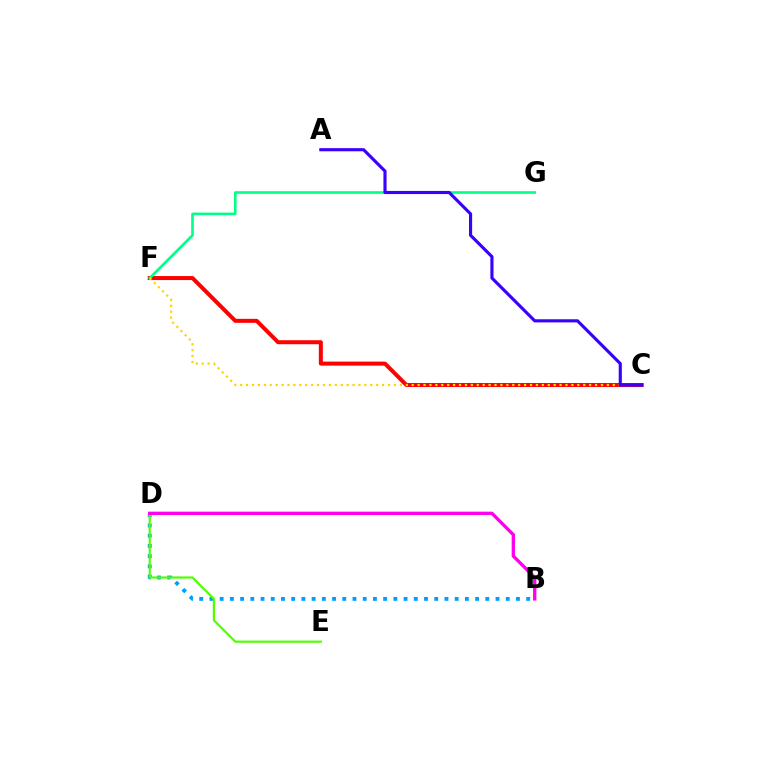{('B', 'D'): [{'color': '#009eff', 'line_style': 'dotted', 'thickness': 2.78}, {'color': '#ff00ed', 'line_style': 'solid', 'thickness': 2.4}], ('C', 'F'): [{'color': '#ff0000', 'line_style': 'solid', 'thickness': 2.88}, {'color': '#ffd500', 'line_style': 'dotted', 'thickness': 1.61}], ('F', 'G'): [{'color': '#00ff86', 'line_style': 'solid', 'thickness': 1.88}], ('D', 'E'): [{'color': '#4fff00', 'line_style': 'solid', 'thickness': 1.57}], ('A', 'C'): [{'color': '#3700ff', 'line_style': 'solid', 'thickness': 2.25}]}